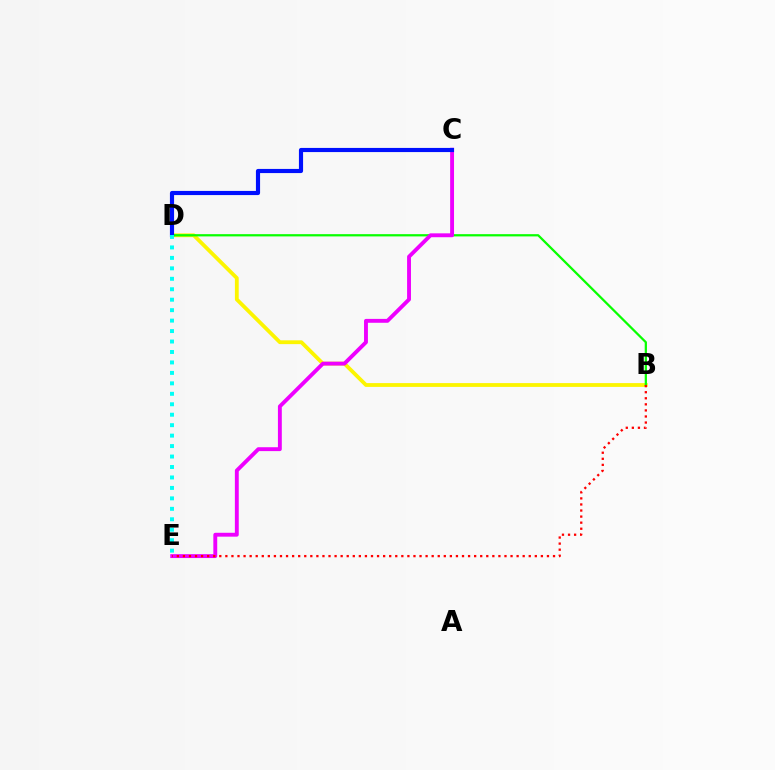{('B', 'D'): [{'color': '#fcf500', 'line_style': 'solid', 'thickness': 2.74}, {'color': '#08ff00', 'line_style': 'solid', 'thickness': 1.62}], ('C', 'E'): [{'color': '#ee00ff', 'line_style': 'solid', 'thickness': 2.79}], ('C', 'D'): [{'color': '#0010ff', 'line_style': 'solid', 'thickness': 2.98}], ('B', 'E'): [{'color': '#ff0000', 'line_style': 'dotted', 'thickness': 1.65}], ('D', 'E'): [{'color': '#00fff6', 'line_style': 'dotted', 'thickness': 2.84}]}